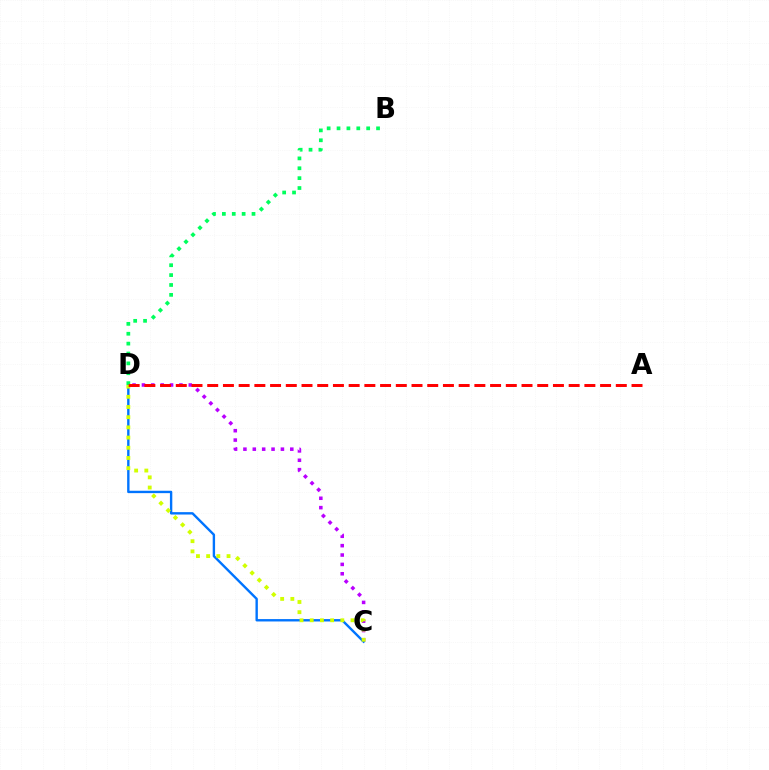{('C', 'D'): [{'color': '#b900ff', 'line_style': 'dotted', 'thickness': 2.55}, {'color': '#0074ff', 'line_style': 'solid', 'thickness': 1.72}, {'color': '#d1ff00', 'line_style': 'dotted', 'thickness': 2.77}], ('B', 'D'): [{'color': '#00ff5c', 'line_style': 'dotted', 'thickness': 2.68}], ('A', 'D'): [{'color': '#ff0000', 'line_style': 'dashed', 'thickness': 2.13}]}